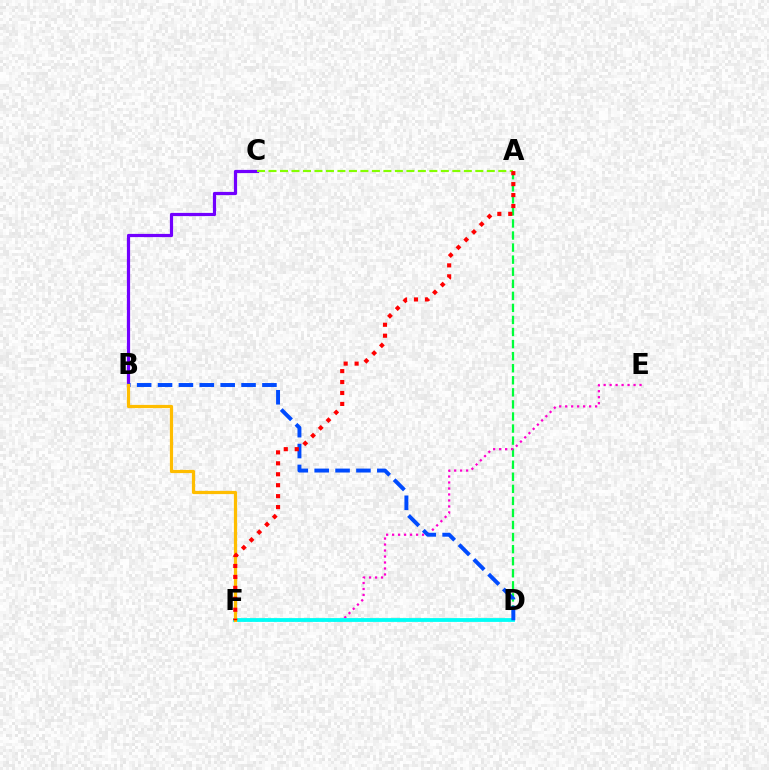{('B', 'C'): [{'color': '#7200ff', 'line_style': 'solid', 'thickness': 2.3}], ('A', 'D'): [{'color': '#00ff39', 'line_style': 'dashed', 'thickness': 1.64}], ('E', 'F'): [{'color': '#ff00cf', 'line_style': 'dotted', 'thickness': 1.63}], ('D', 'F'): [{'color': '#00fff6', 'line_style': 'solid', 'thickness': 2.74}], ('B', 'D'): [{'color': '#004bff', 'line_style': 'dashed', 'thickness': 2.84}], ('A', 'C'): [{'color': '#84ff00', 'line_style': 'dashed', 'thickness': 1.56}], ('B', 'F'): [{'color': '#ffbd00', 'line_style': 'solid', 'thickness': 2.31}], ('A', 'F'): [{'color': '#ff0000', 'line_style': 'dotted', 'thickness': 2.97}]}